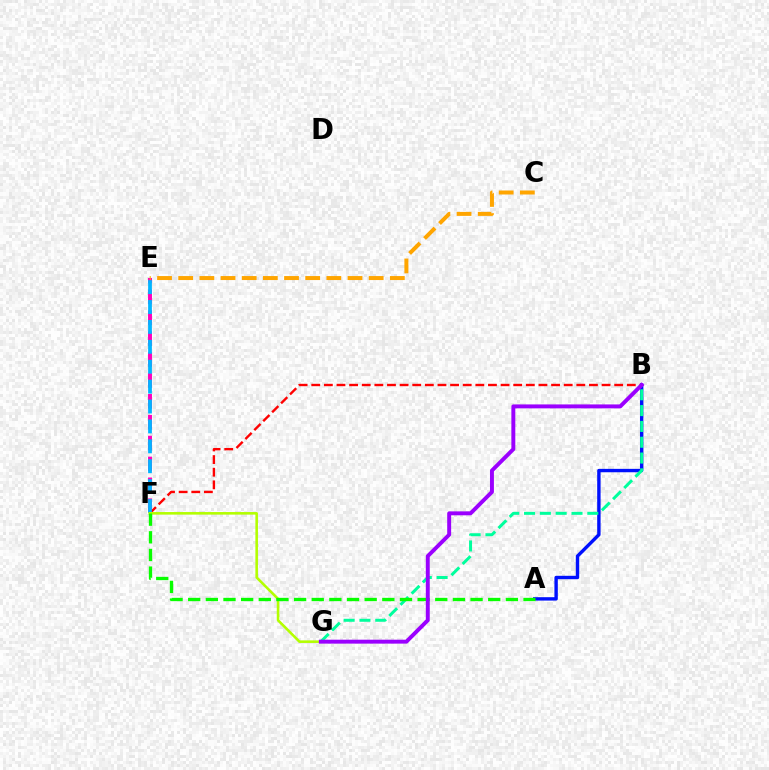{('E', 'F'): [{'color': '#ff00bd', 'line_style': 'dashed', 'thickness': 2.84}, {'color': '#00b5ff', 'line_style': 'dashed', 'thickness': 2.7}], ('B', 'F'): [{'color': '#ff0000', 'line_style': 'dashed', 'thickness': 1.71}], ('A', 'B'): [{'color': '#0010ff', 'line_style': 'solid', 'thickness': 2.44}], ('C', 'E'): [{'color': '#ffa500', 'line_style': 'dashed', 'thickness': 2.88}], ('B', 'G'): [{'color': '#00ff9d', 'line_style': 'dashed', 'thickness': 2.15}, {'color': '#9b00ff', 'line_style': 'solid', 'thickness': 2.83}], ('F', 'G'): [{'color': '#b3ff00', 'line_style': 'solid', 'thickness': 1.86}], ('A', 'F'): [{'color': '#08ff00', 'line_style': 'dashed', 'thickness': 2.4}]}